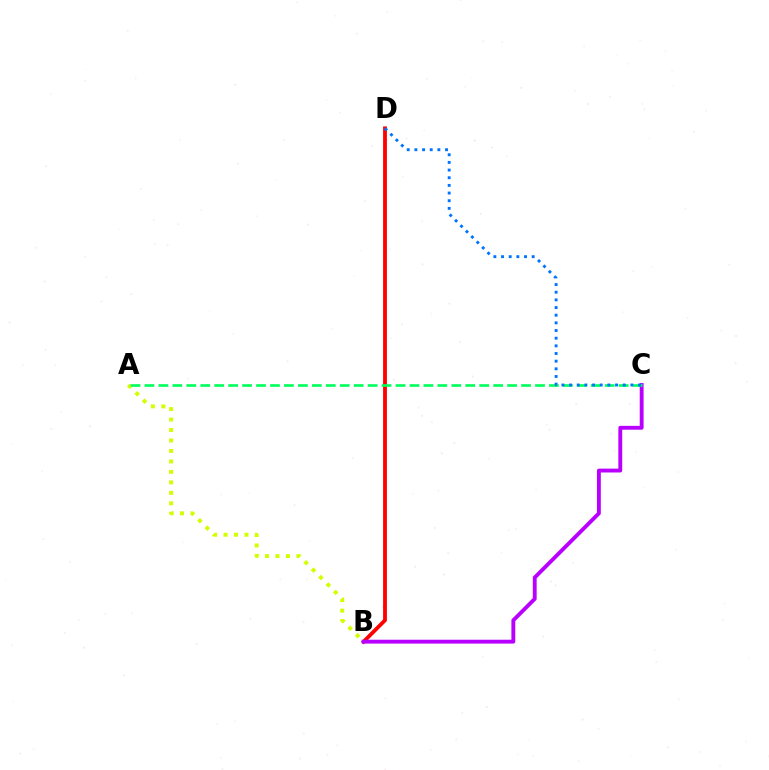{('B', 'D'): [{'color': '#ff0000', 'line_style': 'solid', 'thickness': 2.75}], ('B', 'C'): [{'color': '#b900ff', 'line_style': 'solid', 'thickness': 2.79}], ('A', 'B'): [{'color': '#d1ff00', 'line_style': 'dotted', 'thickness': 2.84}], ('A', 'C'): [{'color': '#00ff5c', 'line_style': 'dashed', 'thickness': 1.89}], ('C', 'D'): [{'color': '#0074ff', 'line_style': 'dotted', 'thickness': 2.08}]}